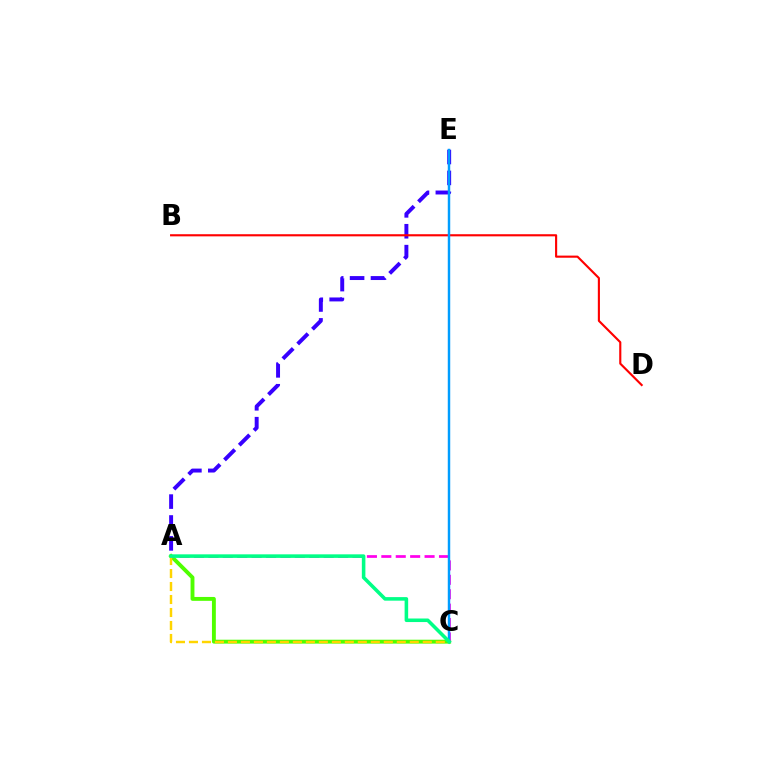{('A', 'E'): [{'color': '#3700ff', 'line_style': 'dashed', 'thickness': 2.84}], ('A', 'C'): [{'color': '#4fff00', 'line_style': 'solid', 'thickness': 2.8}, {'color': '#ff00ed', 'line_style': 'dashed', 'thickness': 1.96}, {'color': '#ffd500', 'line_style': 'dashed', 'thickness': 1.76}, {'color': '#00ff86', 'line_style': 'solid', 'thickness': 2.56}], ('B', 'D'): [{'color': '#ff0000', 'line_style': 'solid', 'thickness': 1.53}], ('C', 'E'): [{'color': '#009eff', 'line_style': 'solid', 'thickness': 1.77}]}